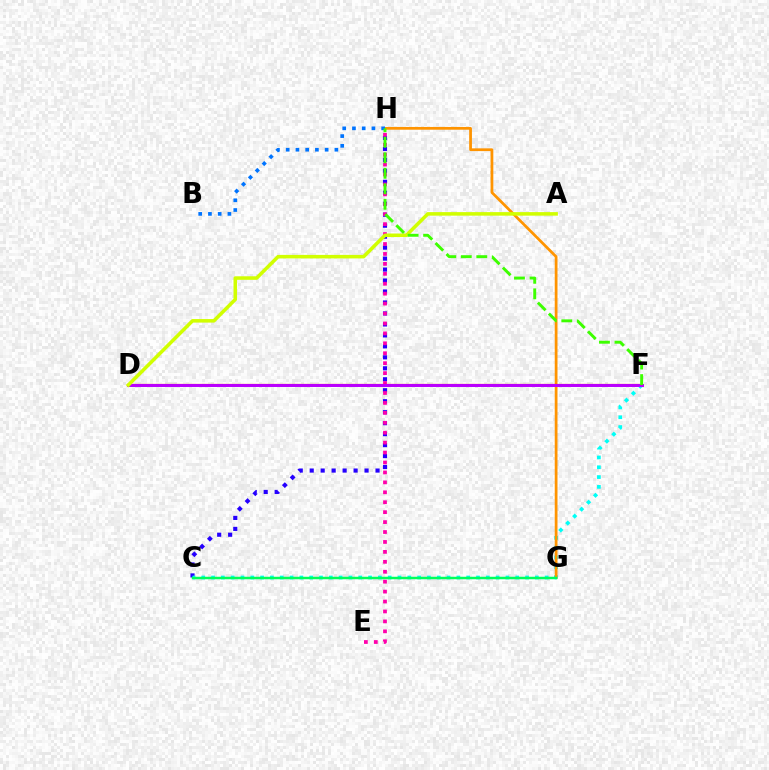{('C', 'H'): [{'color': '#2500ff', 'line_style': 'dotted', 'thickness': 2.98}], ('E', 'H'): [{'color': '#ff00ac', 'line_style': 'dotted', 'thickness': 2.7}], ('C', 'F'): [{'color': '#00fff6', 'line_style': 'dotted', 'thickness': 2.67}], ('G', 'H'): [{'color': '#ff9400', 'line_style': 'solid', 'thickness': 1.98}], ('D', 'F'): [{'color': '#ff0000', 'line_style': 'solid', 'thickness': 1.58}, {'color': '#b900ff', 'line_style': 'solid', 'thickness': 2.14}], ('C', 'G'): [{'color': '#00ff5c', 'line_style': 'solid', 'thickness': 1.79}], ('B', 'H'): [{'color': '#0074ff', 'line_style': 'dotted', 'thickness': 2.65}], ('A', 'D'): [{'color': '#d1ff00', 'line_style': 'solid', 'thickness': 2.55}], ('F', 'H'): [{'color': '#3dff00', 'line_style': 'dashed', 'thickness': 2.11}]}